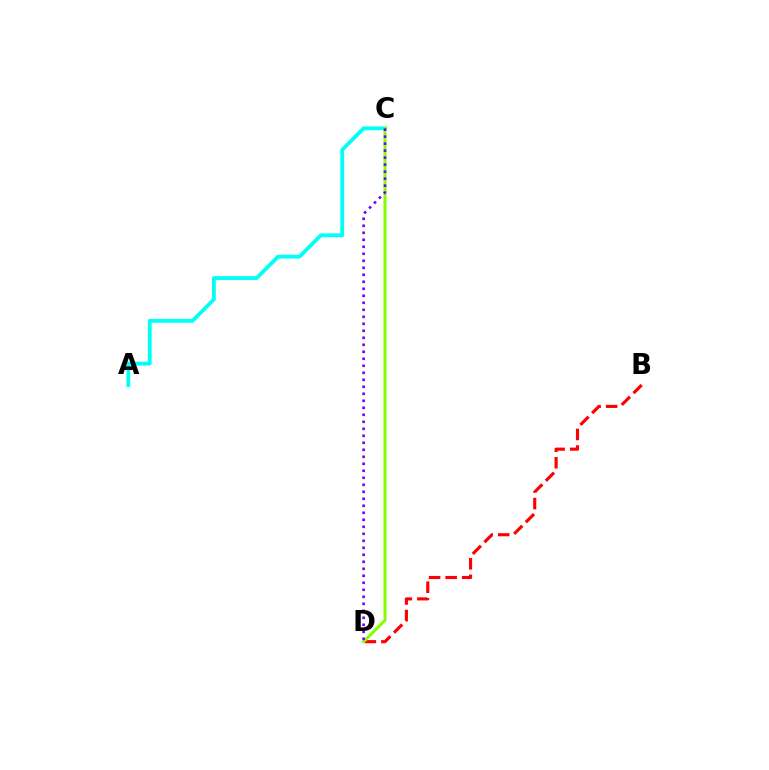{('B', 'D'): [{'color': '#ff0000', 'line_style': 'dashed', 'thickness': 2.25}], ('A', 'C'): [{'color': '#00fff6', 'line_style': 'solid', 'thickness': 2.75}], ('C', 'D'): [{'color': '#84ff00', 'line_style': 'solid', 'thickness': 2.19}, {'color': '#7200ff', 'line_style': 'dotted', 'thickness': 1.9}]}